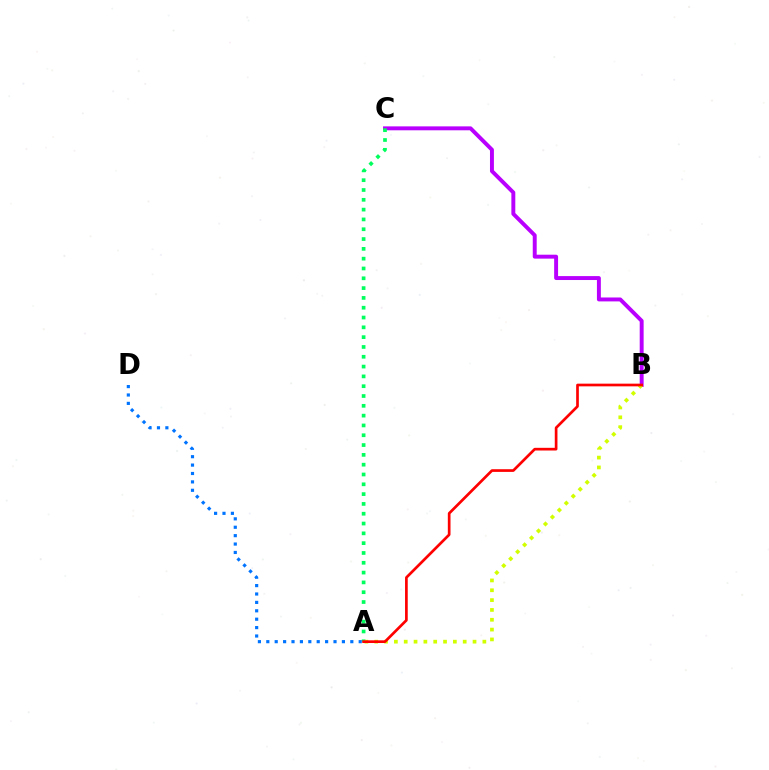{('B', 'C'): [{'color': '#b900ff', 'line_style': 'solid', 'thickness': 2.83}], ('A', 'C'): [{'color': '#00ff5c', 'line_style': 'dotted', 'thickness': 2.67}], ('A', 'B'): [{'color': '#d1ff00', 'line_style': 'dotted', 'thickness': 2.67}, {'color': '#ff0000', 'line_style': 'solid', 'thickness': 1.94}], ('A', 'D'): [{'color': '#0074ff', 'line_style': 'dotted', 'thickness': 2.28}]}